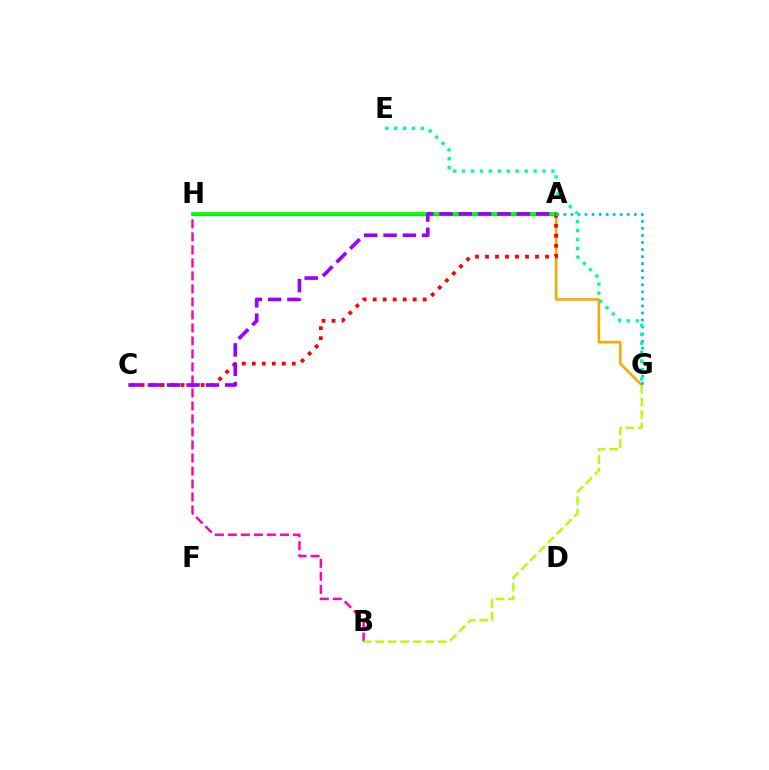{('A', 'G'): [{'color': '#ffa500', 'line_style': 'solid', 'thickness': 1.86}, {'color': '#00b5ff', 'line_style': 'dotted', 'thickness': 1.91}], ('B', 'H'): [{'color': '#ff00bd', 'line_style': 'dashed', 'thickness': 1.77}], ('A', 'H'): [{'color': '#0010ff', 'line_style': 'solid', 'thickness': 2.28}, {'color': '#08ff00', 'line_style': 'solid', 'thickness': 2.74}], ('A', 'C'): [{'color': '#ff0000', 'line_style': 'dotted', 'thickness': 2.72}, {'color': '#9b00ff', 'line_style': 'dashed', 'thickness': 2.63}], ('E', 'G'): [{'color': '#00ff9d', 'line_style': 'dotted', 'thickness': 2.43}], ('B', 'G'): [{'color': '#b3ff00', 'line_style': 'dashed', 'thickness': 1.7}]}